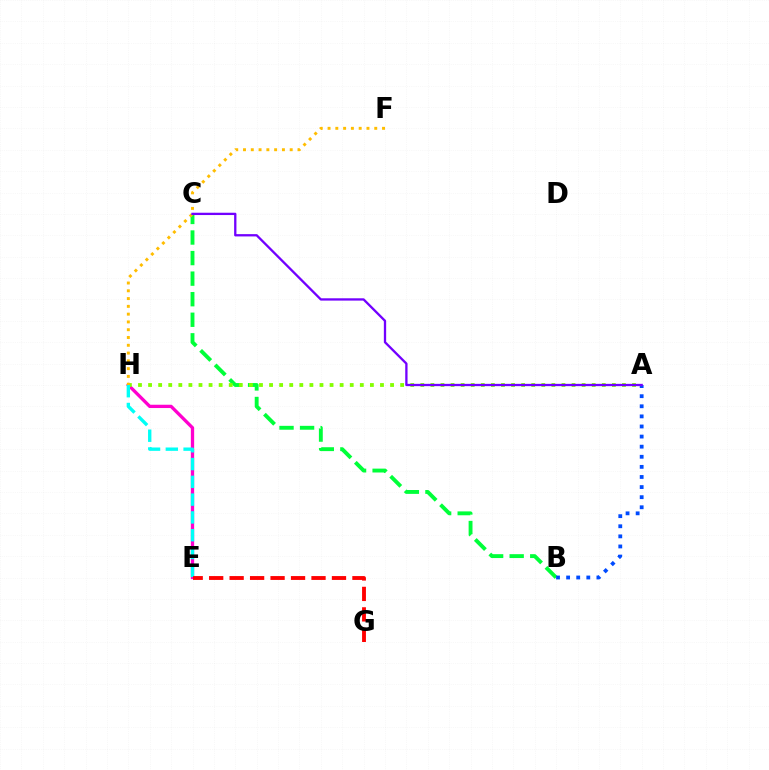{('E', 'H'): [{'color': '#ff00cf', 'line_style': 'solid', 'thickness': 2.38}, {'color': '#00fff6', 'line_style': 'dashed', 'thickness': 2.42}], ('B', 'C'): [{'color': '#00ff39', 'line_style': 'dashed', 'thickness': 2.79}], ('A', 'H'): [{'color': '#84ff00', 'line_style': 'dotted', 'thickness': 2.74}], ('A', 'B'): [{'color': '#004bff', 'line_style': 'dotted', 'thickness': 2.74}], ('E', 'G'): [{'color': '#ff0000', 'line_style': 'dashed', 'thickness': 2.78}], ('F', 'H'): [{'color': '#ffbd00', 'line_style': 'dotted', 'thickness': 2.11}], ('A', 'C'): [{'color': '#7200ff', 'line_style': 'solid', 'thickness': 1.66}]}